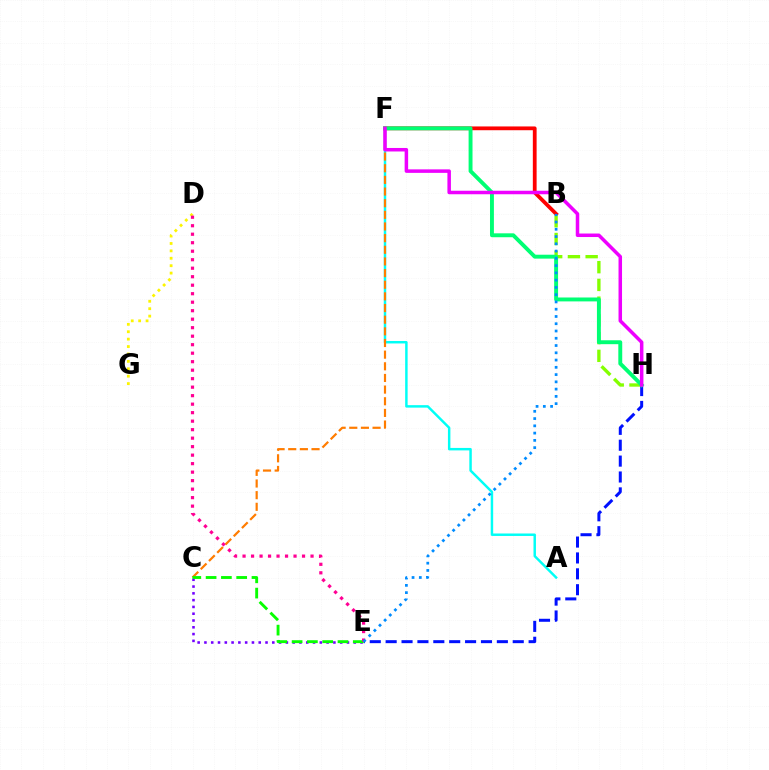{('D', 'G'): [{'color': '#fcf500', 'line_style': 'dotted', 'thickness': 2.01}], ('B', 'F'): [{'color': '#ff0000', 'line_style': 'solid', 'thickness': 2.72}], ('A', 'F'): [{'color': '#00fff6', 'line_style': 'solid', 'thickness': 1.78}], ('C', 'E'): [{'color': '#7200ff', 'line_style': 'dotted', 'thickness': 1.84}, {'color': '#08ff00', 'line_style': 'dashed', 'thickness': 2.08}], ('C', 'F'): [{'color': '#ff7c00', 'line_style': 'dashed', 'thickness': 1.58}], ('B', 'H'): [{'color': '#84ff00', 'line_style': 'dashed', 'thickness': 2.41}], ('E', 'H'): [{'color': '#0010ff', 'line_style': 'dashed', 'thickness': 2.16}], ('F', 'H'): [{'color': '#00ff74', 'line_style': 'solid', 'thickness': 2.81}, {'color': '#ee00ff', 'line_style': 'solid', 'thickness': 2.52}], ('D', 'E'): [{'color': '#ff0094', 'line_style': 'dotted', 'thickness': 2.31}], ('B', 'E'): [{'color': '#008cff', 'line_style': 'dotted', 'thickness': 1.97}]}